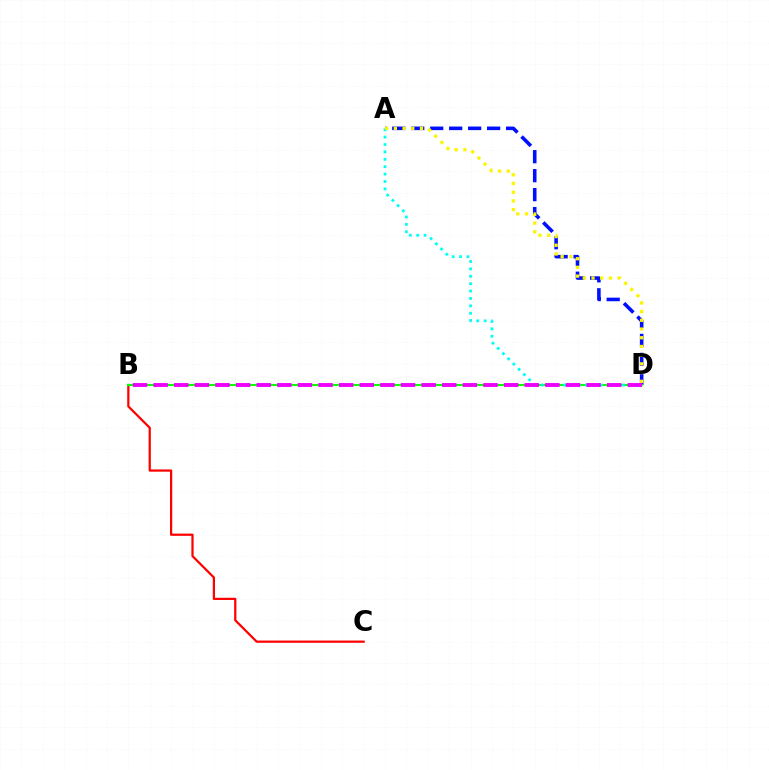{('A', 'D'): [{'color': '#0010ff', 'line_style': 'dashed', 'thickness': 2.58}, {'color': '#00fff6', 'line_style': 'dotted', 'thickness': 2.01}, {'color': '#fcf500', 'line_style': 'dotted', 'thickness': 2.37}], ('B', 'C'): [{'color': '#ff0000', 'line_style': 'solid', 'thickness': 1.61}], ('B', 'D'): [{'color': '#08ff00', 'line_style': 'solid', 'thickness': 1.51}, {'color': '#ee00ff', 'line_style': 'dashed', 'thickness': 2.8}]}